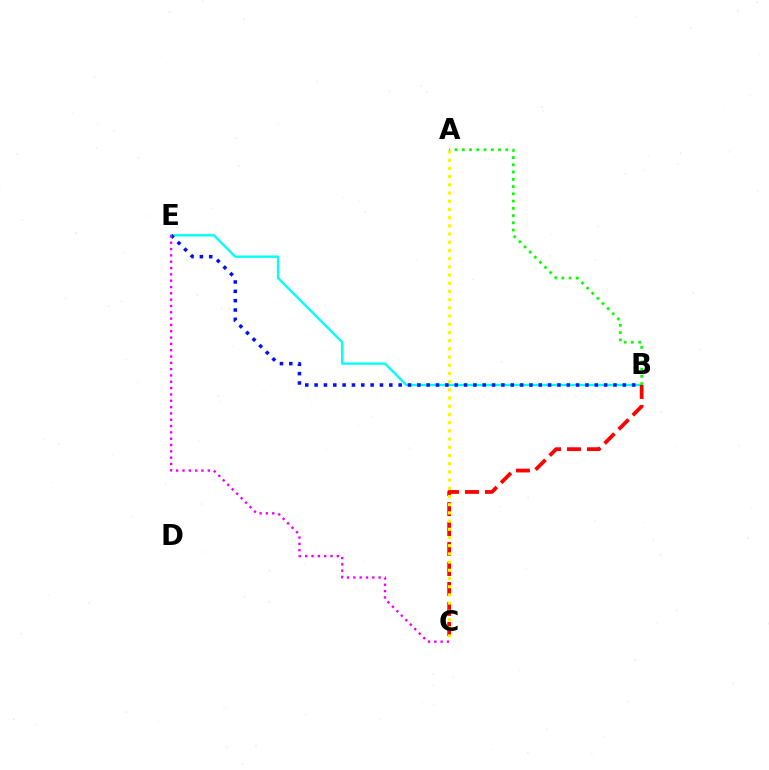{('B', 'E'): [{'color': '#00fff6', 'line_style': 'solid', 'thickness': 1.7}, {'color': '#0010ff', 'line_style': 'dotted', 'thickness': 2.54}], ('B', 'C'): [{'color': '#ff0000', 'line_style': 'dashed', 'thickness': 2.71}], ('A', 'C'): [{'color': '#fcf500', 'line_style': 'dotted', 'thickness': 2.23}], ('C', 'E'): [{'color': '#ee00ff', 'line_style': 'dotted', 'thickness': 1.72}], ('A', 'B'): [{'color': '#08ff00', 'line_style': 'dotted', 'thickness': 1.97}]}